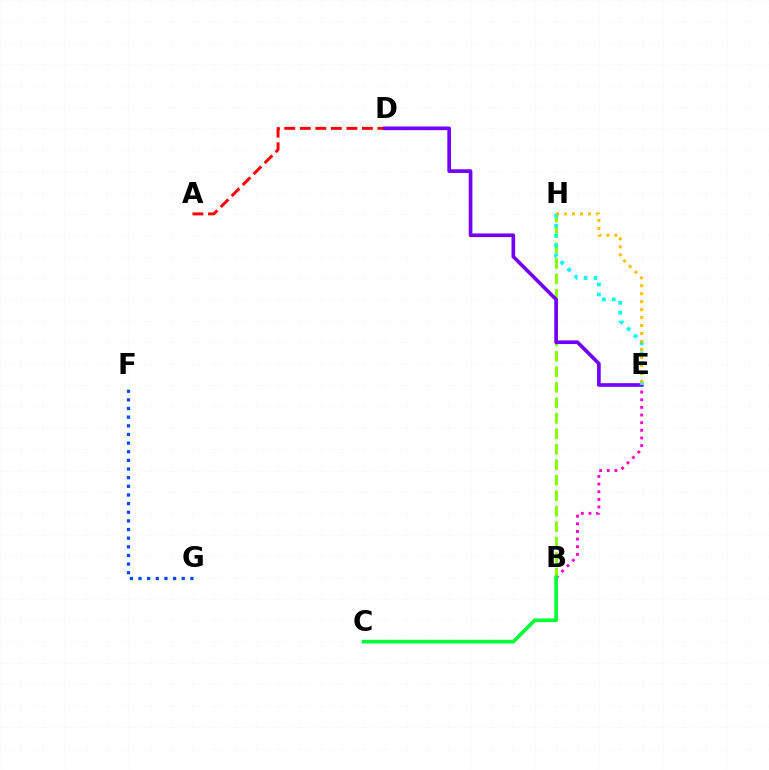{('A', 'D'): [{'color': '#ff0000', 'line_style': 'dashed', 'thickness': 2.11}], ('B', 'E'): [{'color': '#ff00cf', 'line_style': 'dotted', 'thickness': 2.08}], ('B', 'H'): [{'color': '#84ff00', 'line_style': 'dashed', 'thickness': 2.1}], ('D', 'E'): [{'color': '#7200ff', 'line_style': 'solid', 'thickness': 2.64}], ('B', 'C'): [{'color': '#00ff39', 'line_style': 'solid', 'thickness': 2.65}], ('E', 'H'): [{'color': '#00fff6', 'line_style': 'dotted', 'thickness': 2.69}, {'color': '#ffbd00', 'line_style': 'dotted', 'thickness': 2.16}], ('F', 'G'): [{'color': '#004bff', 'line_style': 'dotted', 'thickness': 2.35}]}